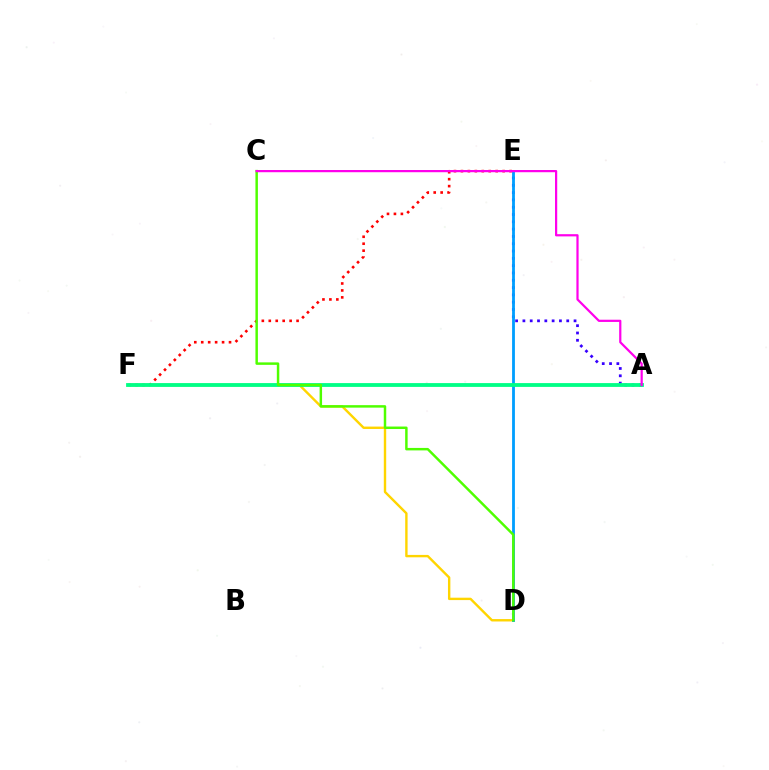{('A', 'E'): [{'color': '#3700ff', 'line_style': 'dotted', 'thickness': 1.98}], ('E', 'F'): [{'color': '#ff0000', 'line_style': 'dotted', 'thickness': 1.89}], ('D', 'F'): [{'color': '#ffd500', 'line_style': 'solid', 'thickness': 1.73}], ('D', 'E'): [{'color': '#009eff', 'line_style': 'solid', 'thickness': 2.03}], ('A', 'F'): [{'color': '#00ff86', 'line_style': 'solid', 'thickness': 2.75}], ('C', 'D'): [{'color': '#4fff00', 'line_style': 'solid', 'thickness': 1.78}], ('A', 'C'): [{'color': '#ff00ed', 'line_style': 'solid', 'thickness': 1.6}]}